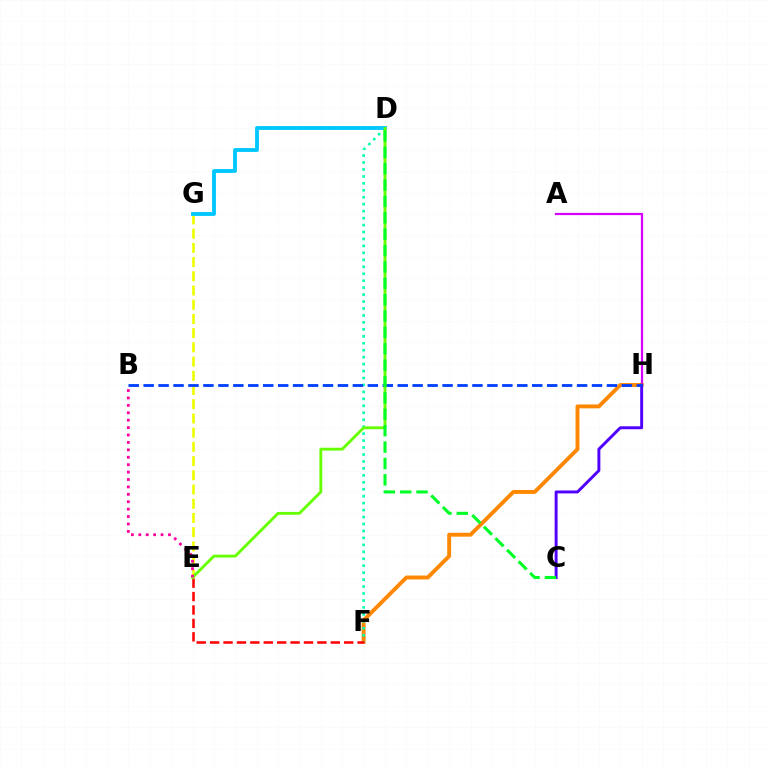{('A', 'H'): [{'color': '#d600ff', 'line_style': 'solid', 'thickness': 1.61}], ('E', 'G'): [{'color': '#eeff00', 'line_style': 'dashed', 'thickness': 1.93}], ('F', 'H'): [{'color': '#ff8800', 'line_style': 'solid', 'thickness': 2.81}], ('D', 'F'): [{'color': '#00ffaf', 'line_style': 'dotted', 'thickness': 1.89}], ('C', 'H'): [{'color': '#4f00ff', 'line_style': 'solid', 'thickness': 2.11}], ('D', 'G'): [{'color': '#00c7ff', 'line_style': 'solid', 'thickness': 2.76}], ('E', 'F'): [{'color': '#ff0000', 'line_style': 'dashed', 'thickness': 1.82}], ('B', 'H'): [{'color': '#003fff', 'line_style': 'dashed', 'thickness': 2.03}], ('D', 'E'): [{'color': '#66ff00', 'line_style': 'solid', 'thickness': 2.06}], ('C', 'D'): [{'color': '#00ff27', 'line_style': 'dashed', 'thickness': 2.22}], ('B', 'E'): [{'color': '#ff00a0', 'line_style': 'dotted', 'thickness': 2.01}]}